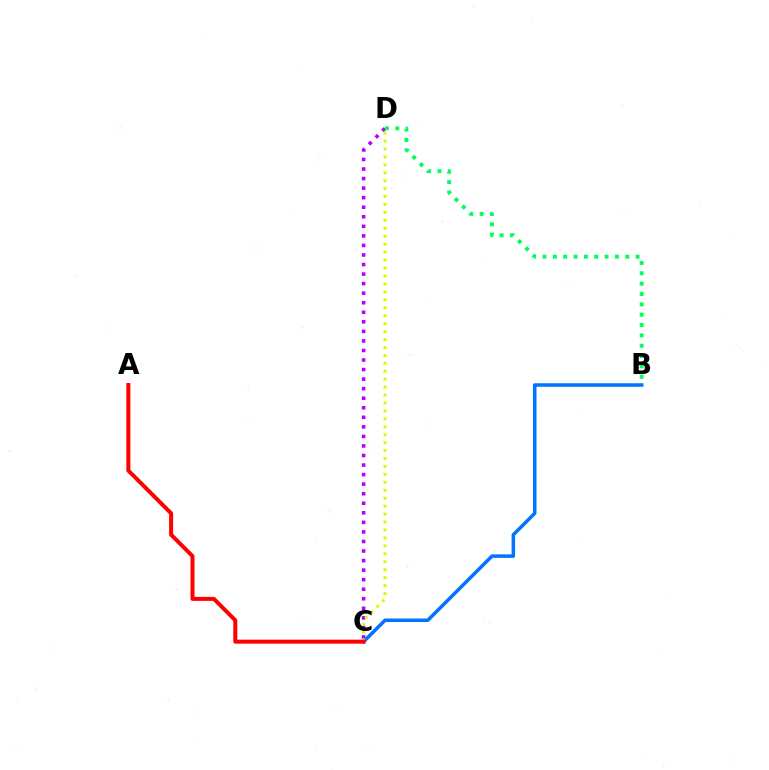{('C', 'D'): [{'color': '#b900ff', 'line_style': 'dotted', 'thickness': 2.59}, {'color': '#d1ff00', 'line_style': 'dotted', 'thickness': 2.16}], ('B', 'C'): [{'color': '#0074ff', 'line_style': 'solid', 'thickness': 2.53}], ('A', 'C'): [{'color': '#ff0000', 'line_style': 'solid', 'thickness': 2.88}], ('B', 'D'): [{'color': '#00ff5c', 'line_style': 'dotted', 'thickness': 2.81}]}